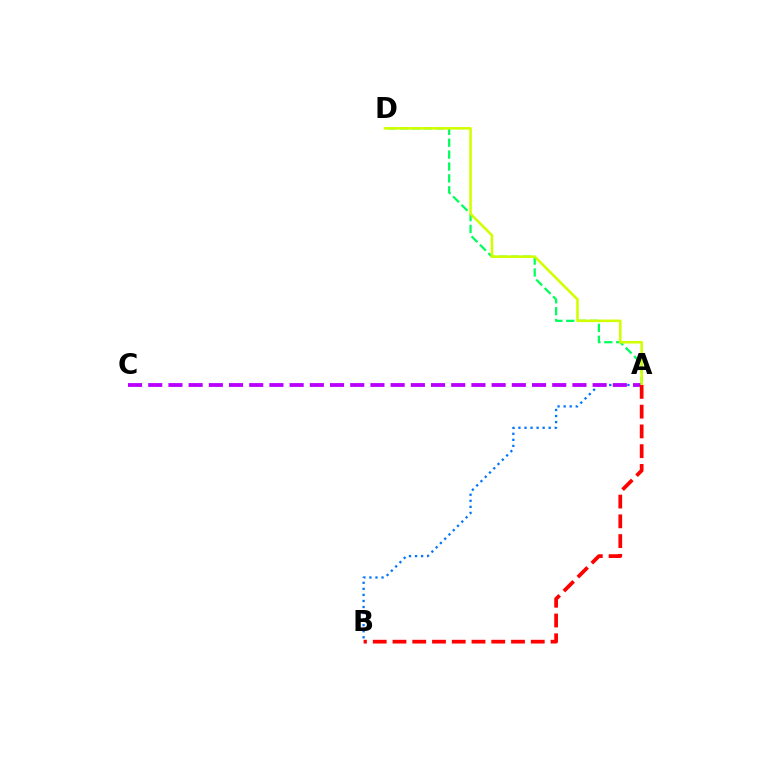{('A', 'B'): [{'color': '#0074ff', 'line_style': 'dotted', 'thickness': 1.64}, {'color': '#ff0000', 'line_style': 'dashed', 'thickness': 2.68}], ('A', 'D'): [{'color': '#00ff5c', 'line_style': 'dashed', 'thickness': 1.62}, {'color': '#d1ff00', 'line_style': 'solid', 'thickness': 1.85}], ('A', 'C'): [{'color': '#b900ff', 'line_style': 'dashed', 'thickness': 2.74}]}